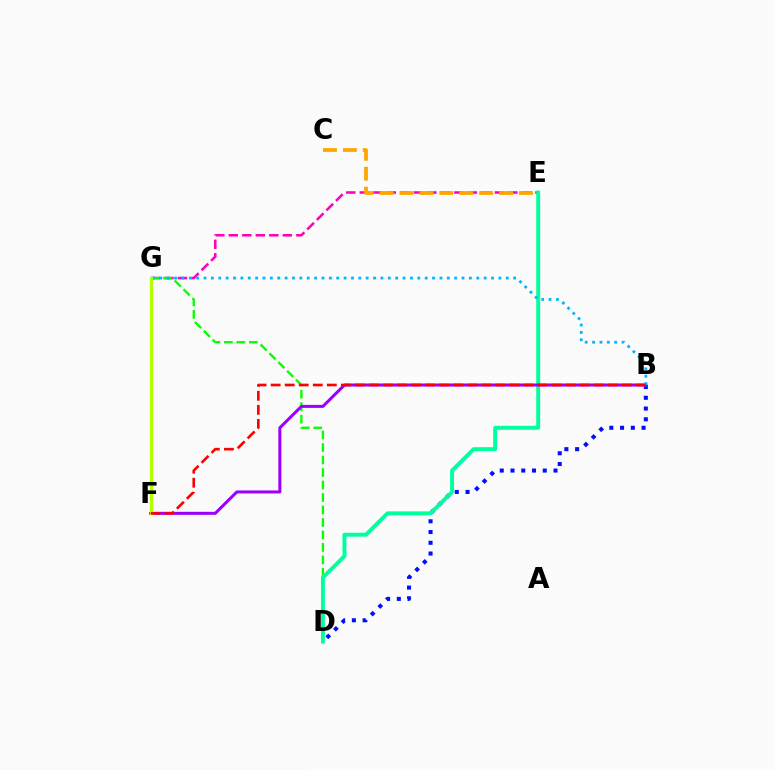{('E', 'G'): [{'color': '#ff00bd', 'line_style': 'dashed', 'thickness': 1.84}], ('D', 'G'): [{'color': '#08ff00', 'line_style': 'dashed', 'thickness': 1.7}], ('B', 'D'): [{'color': '#0010ff', 'line_style': 'dotted', 'thickness': 2.92}], ('D', 'E'): [{'color': '#00ff9d', 'line_style': 'solid', 'thickness': 2.82}], ('B', 'F'): [{'color': '#9b00ff', 'line_style': 'solid', 'thickness': 2.18}, {'color': '#ff0000', 'line_style': 'dashed', 'thickness': 1.91}], ('B', 'G'): [{'color': '#00b5ff', 'line_style': 'dotted', 'thickness': 2.0}], ('F', 'G'): [{'color': '#b3ff00', 'line_style': 'solid', 'thickness': 2.32}], ('C', 'E'): [{'color': '#ffa500', 'line_style': 'dashed', 'thickness': 2.71}]}